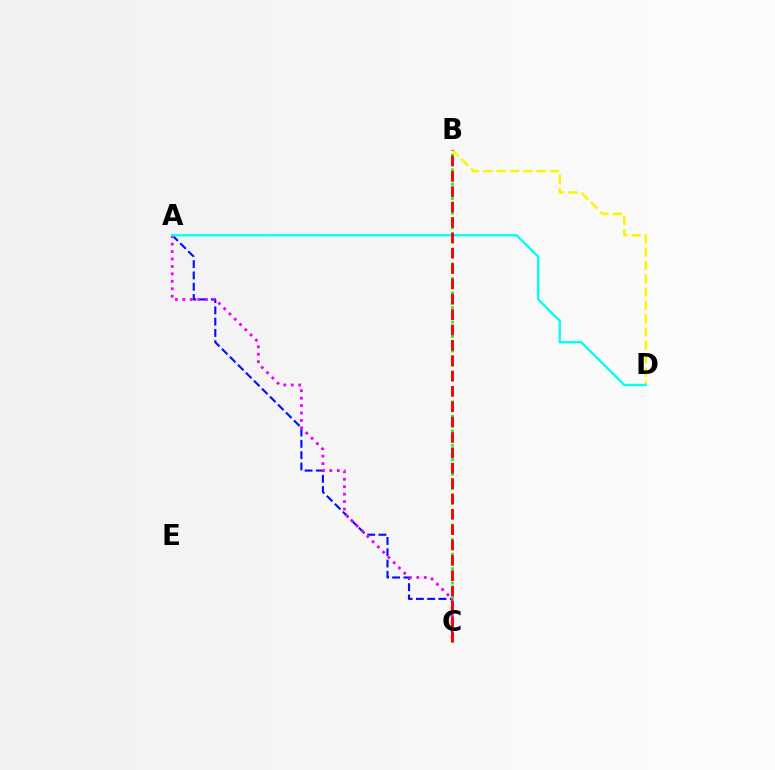{('A', 'C'): [{'color': '#0010ff', 'line_style': 'dashed', 'thickness': 1.53}, {'color': '#ee00ff', 'line_style': 'dotted', 'thickness': 2.02}], ('B', 'C'): [{'color': '#08ff00', 'line_style': 'dotted', 'thickness': 1.97}, {'color': '#ff0000', 'line_style': 'dashed', 'thickness': 2.09}], ('B', 'D'): [{'color': '#fcf500', 'line_style': 'dashed', 'thickness': 1.81}], ('A', 'D'): [{'color': '#00fff6', 'line_style': 'solid', 'thickness': 1.68}]}